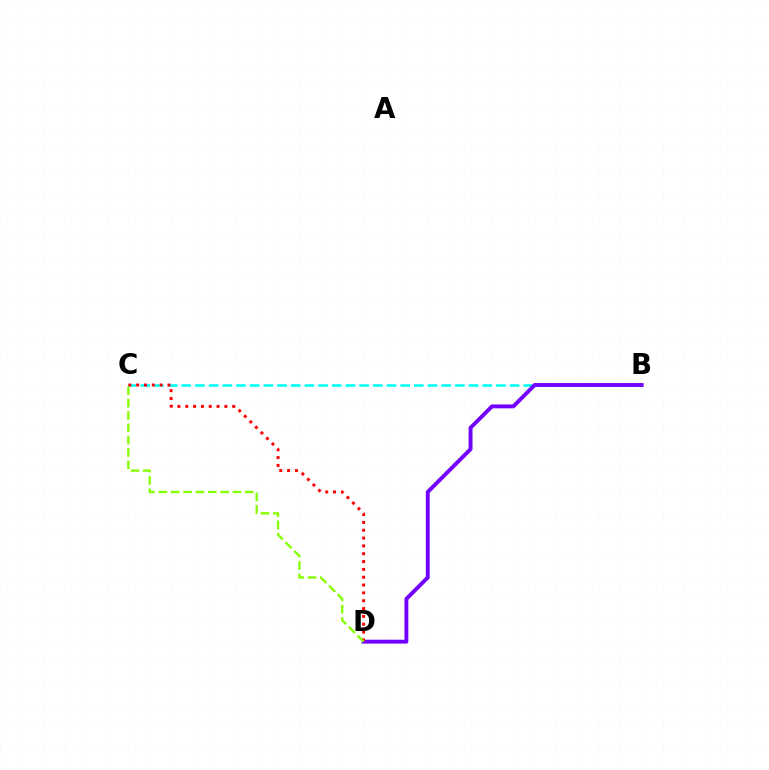{('B', 'C'): [{'color': '#00fff6', 'line_style': 'dashed', 'thickness': 1.86}], ('B', 'D'): [{'color': '#7200ff', 'line_style': 'solid', 'thickness': 2.81}], ('C', 'D'): [{'color': '#ff0000', 'line_style': 'dotted', 'thickness': 2.13}, {'color': '#84ff00', 'line_style': 'dashed', 'thickness': 1.68}]}